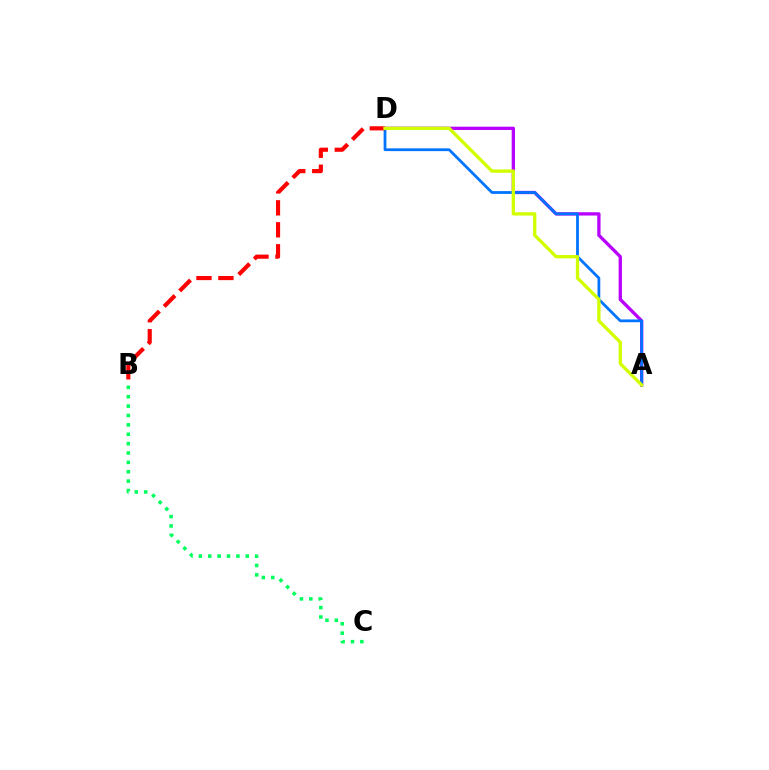{('A', 'D'): [{'color': '#b900ff', 'line_style': 'solid', 'thickness': 2.37}, {'color': '#0074ff', 'line_style': 'solid', 'thickness': 2.0}, {'color': '#d1ff00', 'line_style': 'solid', 'thickness': 2.39}], ('B', 'D'): [{'color': '#ff0000', 'line_style': 'dashed', 'thickness': 2.98}], ('B', 'C'): [{'color': '#00ff5c', 'line_style': 'dotted', 'thickness': 2.55}]}